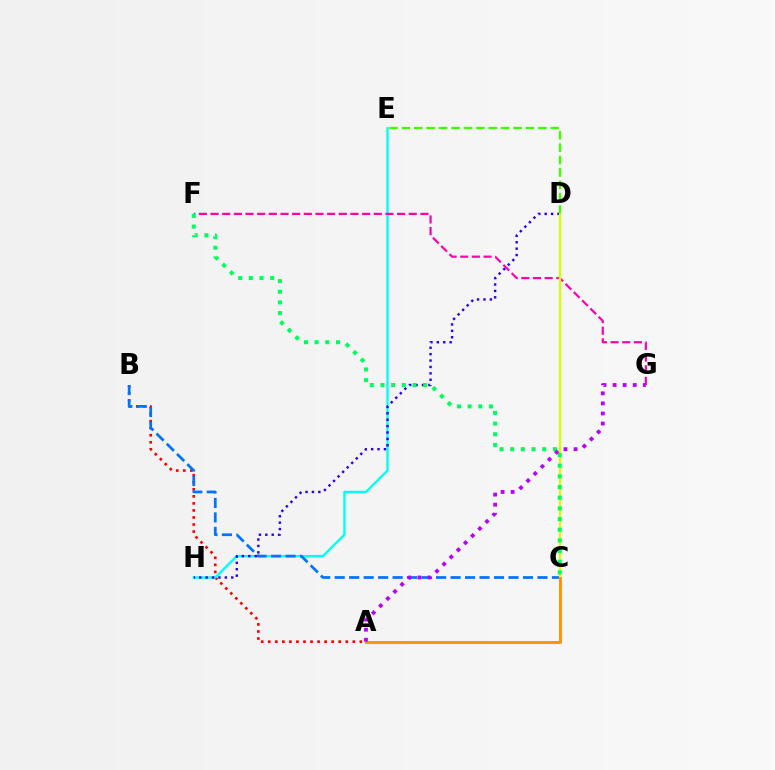{('A', 'B'): [{'color': '#ff0000', 'line_style': 'dotted', 'thickness': 1.91}], ('D', 'E'): [{'color': '#3dff00', 'line_style': 'dashed', 'thickness': 1.69}], ('E', 'H'): [{'color': '#00fff6', 'line_style': 'solid', 'thickness': 1.71}], ('F', 'G'): [{'color': '#ff00ac', 'line_style': 'dashed', 'thickness': 1.58}], ('B', 'C'): [{'color': '#0074ff', 'line_style': 'dashed', 'thickness': 1.97}], ('D', 'H'): [{'color': '#2500ff', 'line_style': 'dotted', 'thickness': 1.74}], ('C', 'D'): [{'color': '#d1ff00', 'line_style': 'solid', 'thickness': 1.64}], ('C', 'F'): [{'color': '#00ff5c', 'line_style': 'dotted', 'thickness': 2.9}], ('A', 'C'): [{'color': '#ff9400', 'line_style': 'solid', 'thickness': 2.1}], ('A', 'G'): [{'color': '#b900ff', 'line_style': 'dotted', 'thickness': 2.74}]}